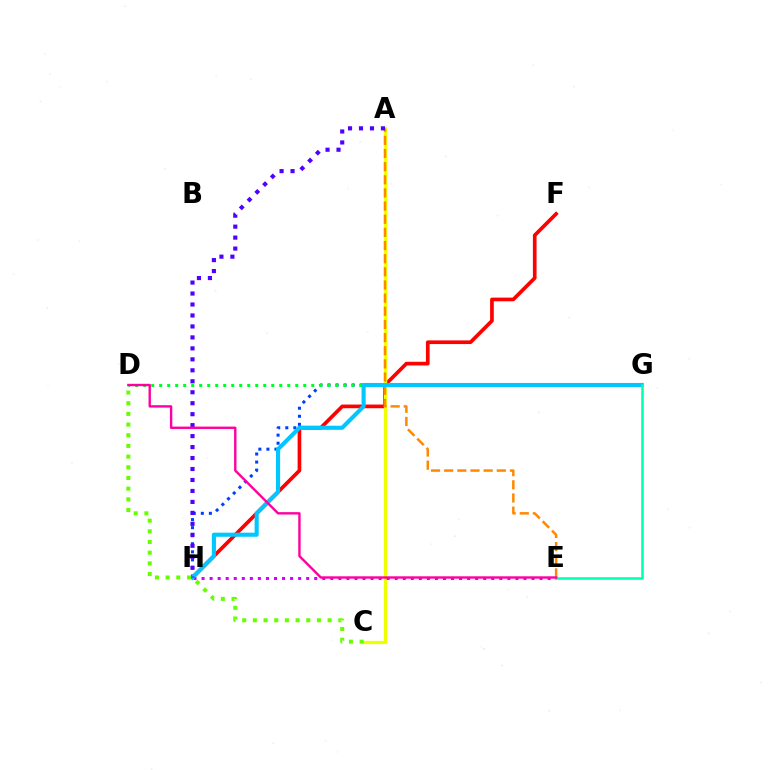{('F', 'H'): [{'color': '#ff0000', 'line_style': 'solid', 'thickness': 2.64}], ('G', 'H'): [{'color': '#003fff', 'line_style': 'dotted', 'thickness': 2.19}, {'color': '#00c7ff', 'line_style': 'solid', 'thickness': 2.96}], ('D', 'G'): [{'color': '#00ff27', 'line_style': 'dotted', 'thickness': 2.18}], ('A', 'C'): [{'color': '#eeff00', 'line_style': 'solid', 'thickness': 2.36}], ('E', 'H'): [{'color': '#d600ff', 'line_style': 'dotted', 'thickness': 2.19}], ('A', 'E'): [{'color': '#ff8800', 'line_style': 'dashed', 'thickness': 1.79}], ('A', 'H'): [{'color': '#4f00ff', 'line_style': 'dotted', 'thickness': 2.98}], ('C', 'D'): [{'color': '#66ff00', 'line_style': 'dotted', 'thickness': 2.9}], ('E', 'G'): [{'color': '#00ffaf', 'line_style': 'solid', 'thickness': 1.82}], ('D', 'E'): [{'color': '#ff00a0', 'line_style': 'solid', 'thickness': 1.72}]}